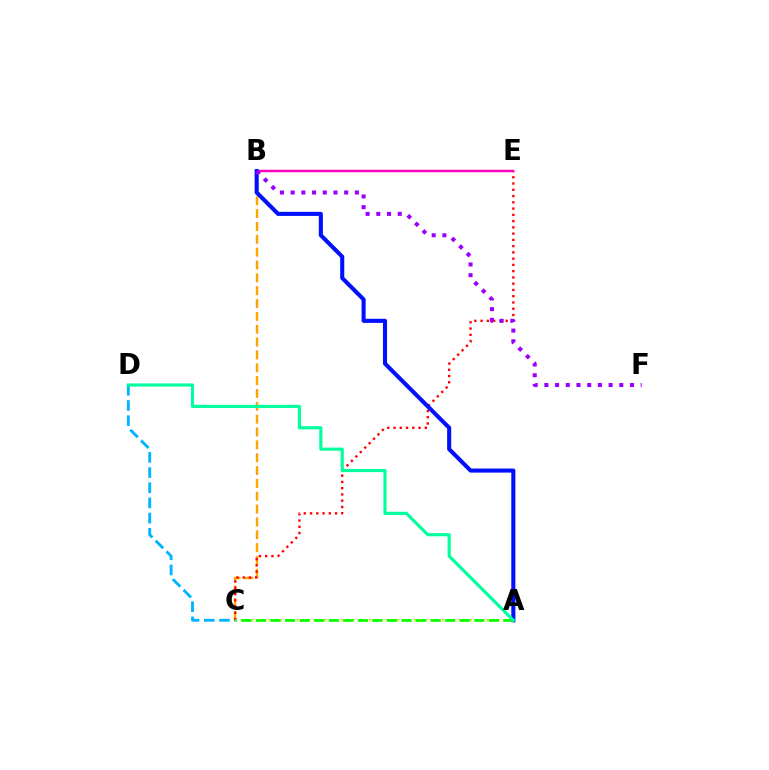{('C', 'D'): [{'color': '#00b5ff', 'line_style': 'dashed', 'thickness': 2.06}], ('B', 'C'): [{'color': '#ffa500', 'line_style': 'dashed', 'thickness': 1.74}], ('C', 'E'): [{'color': '#ff0000', 'line_style': 'dotted', 'thickness': 1.7}], ('B', 'E'): [{'color': '#ff00bd', 'line_style': 'solid', 'thickness': 1.76}], ('A', 'C'): [{'color': '#b3ff00', 'line_style': 'dotted', 'thickness': 1.52}, {'color': '#08ff00', 'line_style': 'dashed', 'thickness': 1.98}], ('A', 'B'): [{'color': '#0010ff', 'line_style': 'solid', 'thickness': 2.94}], ('B', 'F'): [{'color': '#9b00ff', 'line_style': 'dotted', 'thickness': 2.91}], ('A', 'D'): [{'color': '#00ff9d', 'line_style': 'solid', 'thickness': 2.26}]}